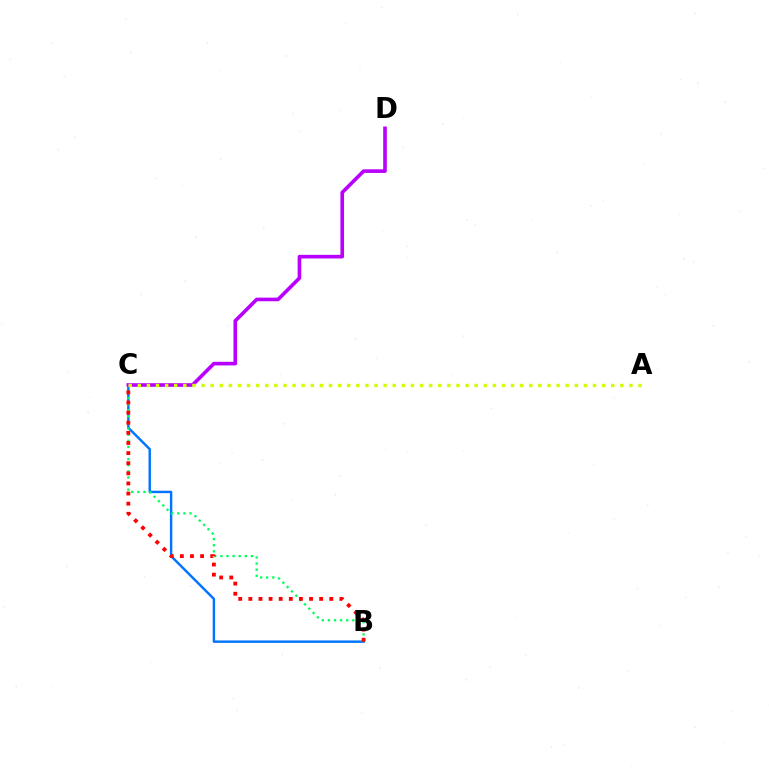{('B', 'C'): [{'color': '#0074ff', 'line_style': 'solid', 'thickness': 1.75}, {'color': '#00ff5c', 'line_style': 'dotted', 'thickness': 1.66}, {'color': '#ff0000', 'line_style': 'dotted', 'thickness': 2.75}], ('C', 'D'): [{'color': '#b900ff', 'line_style': 'solid', 'thickness': 2.61}], ('A', 'C'): [{'color': '#d1ff00', 'line_style': 'dotted', 'thickness': 2.47}]}